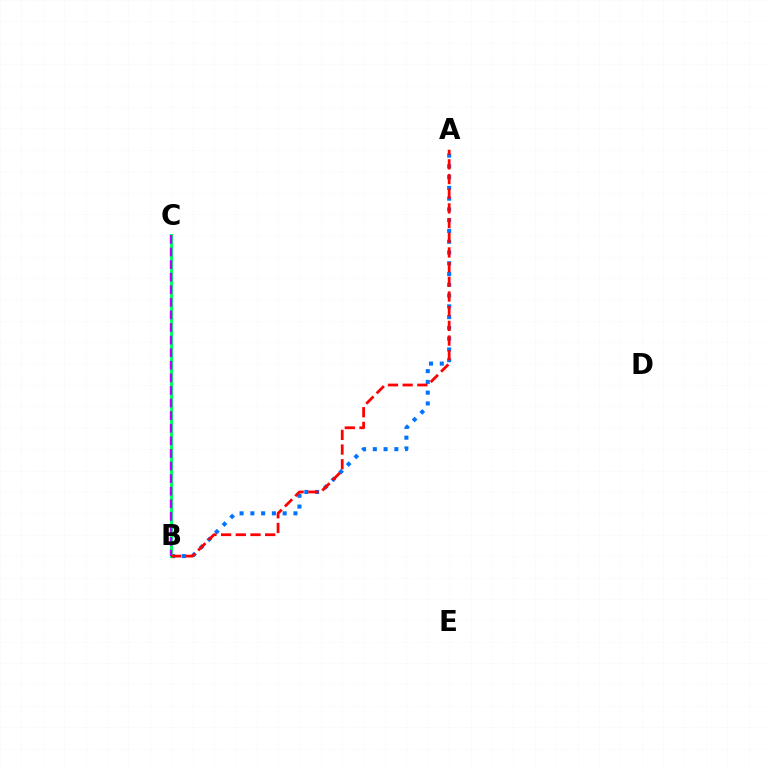{('B', 'C'): [{'color': '#d1ff00', 'line_style': 'dotted', 'thickness': 1.51}, {'color': '#00ff5c', 'line_style': 'solid', 'thickness': 2.17}, {'color': '#b900ff', 'line_style': 'dashed', 'thickness': 1.71}], ('A', 'B'): [{'color': '#0074ff', 'line_style': 'dotted', 'thickness': 2.93}, {'color': '#ff0000', 'line_style': 'dashed', 'thickness': 1.99}]}